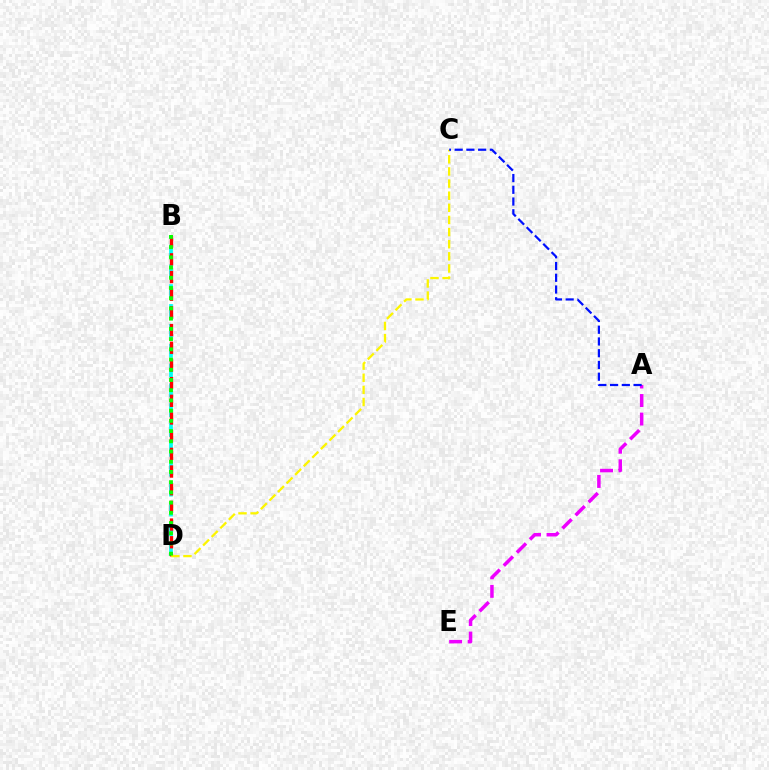{('B', 'D'): [{'color': '#00fff6', 'line_style': 'dashed', 'thickness': 2.7}, {'color': '#ff0000', 'line_style': 'dashed', 'thickness': 2.4}, {'color': '#08ff00', 'line_style': 'dotted', 'thickness': 2.78}], ('A', 'E'): [{'color': '#ee00ff', 'line_style': 'dashed', 'thickness': 2.52}], ('C', 'D'): [{'color': '#fcf500', 'line_style': 'dashed', 'thickness': 1.65}], ('A', 'C'): [{'color': '#0010ff', 'line_style': 'dashed', 'thickness': 1.6}]}